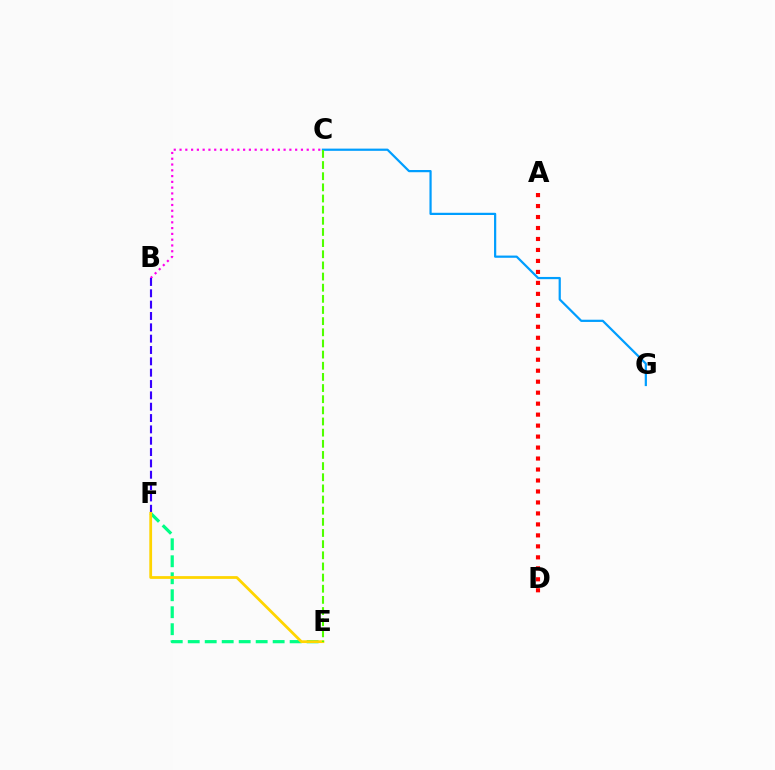{('B', 'C'): [{'color': '#ff00ed', 'line_style': 'dotted', 'thickness': 1.57}], ('A', 'D'): [{'color': '#ff0000', 'line_style': 'dotted', 'thickness': 2.98}], ('E', 'F'): [{'color': '#00ff86', 'line_style': 'dashed', 'thickness': 2.31}, {'color': '#ffd500', 'line_style': 'solid', 'thickness': 2.0}], ('B', 'F'): [{'color': '#3700ff', 'line_style': 'dashed', 'thickness': 1.54}], ('C', 'G'): [{'color': '#009eff', 'line_style': 'solid', 'thickness': 1.6}], ('C', 'E'): [{'color': '#4fff00', 'line_style': 'dashed', 'thickness': 1.51}]}